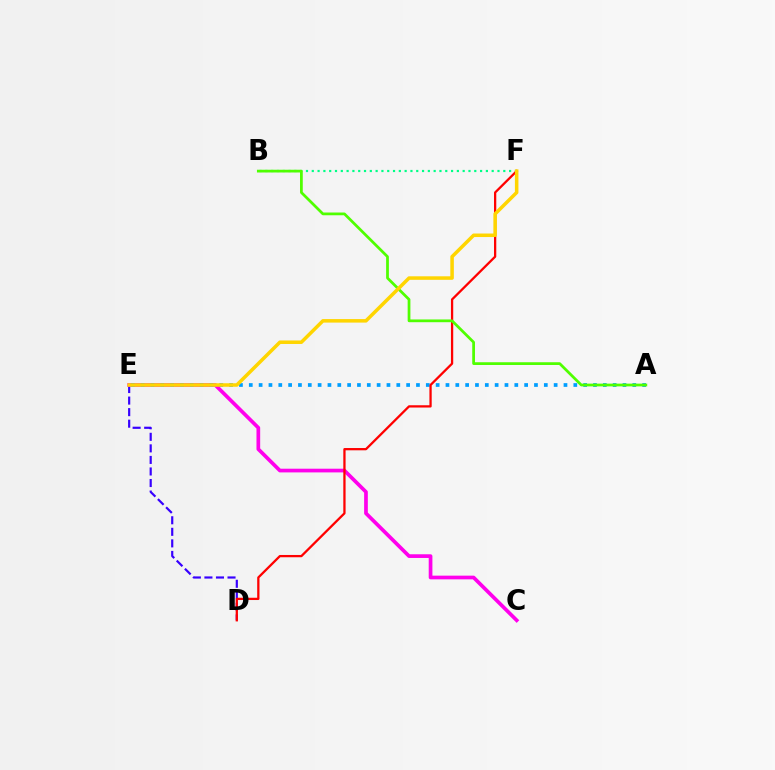{('D', 'E'): [{'color': '#3700ff', 'line_style': 'dashed', 'thickness': 1.57}], ('C', 'E'): [{'color': '#ff00ed', 'line_style': 'solid', 'thickness': 2.66}], ('B', 'F'): [{'color': '#00ff86', 'line_style': 'dotted', 'thickness': 1.58}], ('A', 'E'): [{'color': '#009eff', 'line_style': 'dotted', 'thickness': 2.67}], ('D', 'F'): [{'color': '#ff0000', 'line_style': 'solid', 'thickness': 1.64}], ('A', 'B'): [{'color': '#4fff00', 'line_style': 'solid', 'thickness': 1.98}], ('E', 'F'): [{'color': '#ffd500', 'line_style': 'solid', 'thickness': 2.53}]}